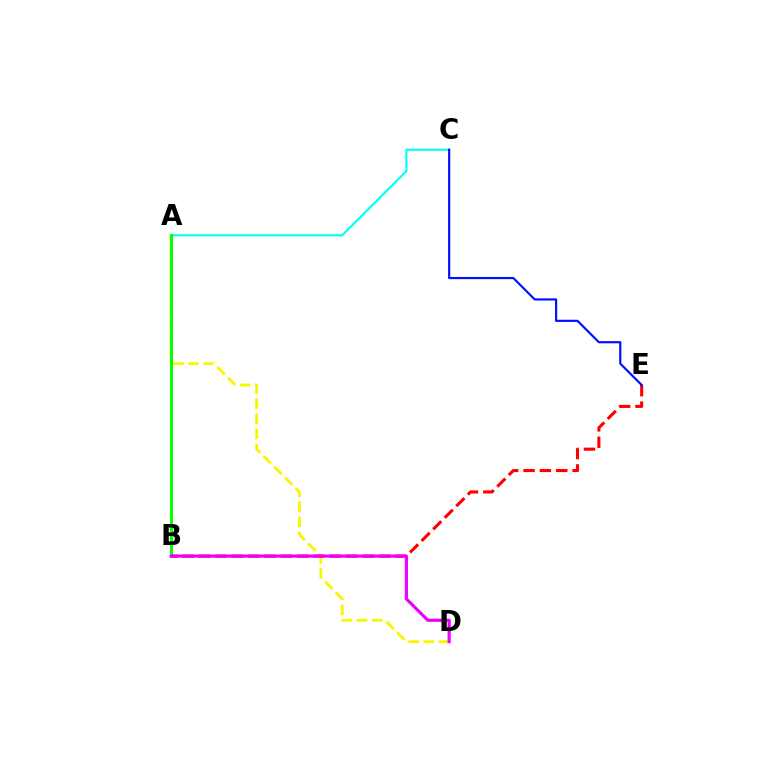{('B', 'C'): [{'color': '#00fff6', 'line_style': 'solid', 'thickness': 1.53}], ('A', 'D'): [{'color': '#fcf500', 'line_style': 'dashed', 'thickness': 2.05}], ('A', 'B'): [{'color': '#08ff00', 'line_style': 'solid', 'thickness': 2.17}], ('B', 'E'): [{'color': '#ff0000', 'line_style': 'dashed', 'thickness': 2.22}], ('B', 'D'): [{'color': '#ee00ff', 'line_style': 'solid', 'thickness': 2.28}], ('C', 'E'): [{'color': '#0010ff', 'line_style': 'solid', 'thickness': 1.56}]}